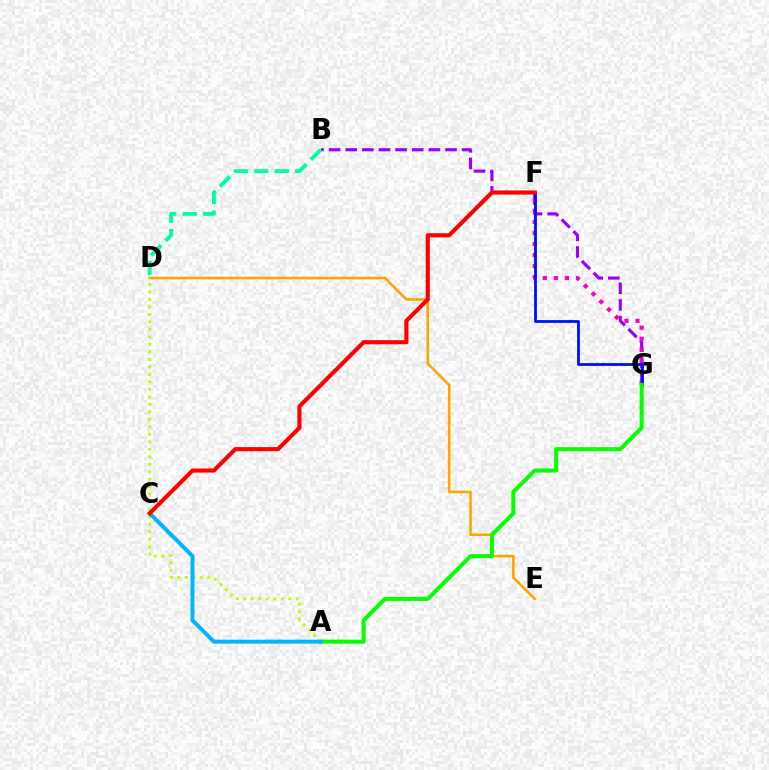{('D', 'E'): [{'color': '#ffa500', 'line_style': 'solid', 'thickness': 1.86}], ('B', 'G'): [{'color': '#9b00ff', 'line_style': 'dashed', 'thickness': 2.26}], ('F', 'G'): [{'color': '#ff00bd', 'line_style': 'dotted', 'thickness': 3.0}, {'color': '#0010ff', 'line_style': 'solid', 'thickness': 2.02}], ('A', 'G'): [{'color': '#08ff00', 'line_style': 'solid', 'thickness': 2.9}], ('B', 'D'): [{'color': '#00ff9d', 'line_style': 'dashed', 'thickness': 2.77}], ('A', 'D'): [{'color': '#b3ff00', 'line_style': 'dotted', 'thickness': 2.03}], ('A', 'C'): [{'color': '#00b5ff', 'line_style': 'solid', 'thickness': 2.85}], ('C', 'F'): [{'color': '#ff0000', 'line_style': 'solid', 'thickness': 2.96}]}